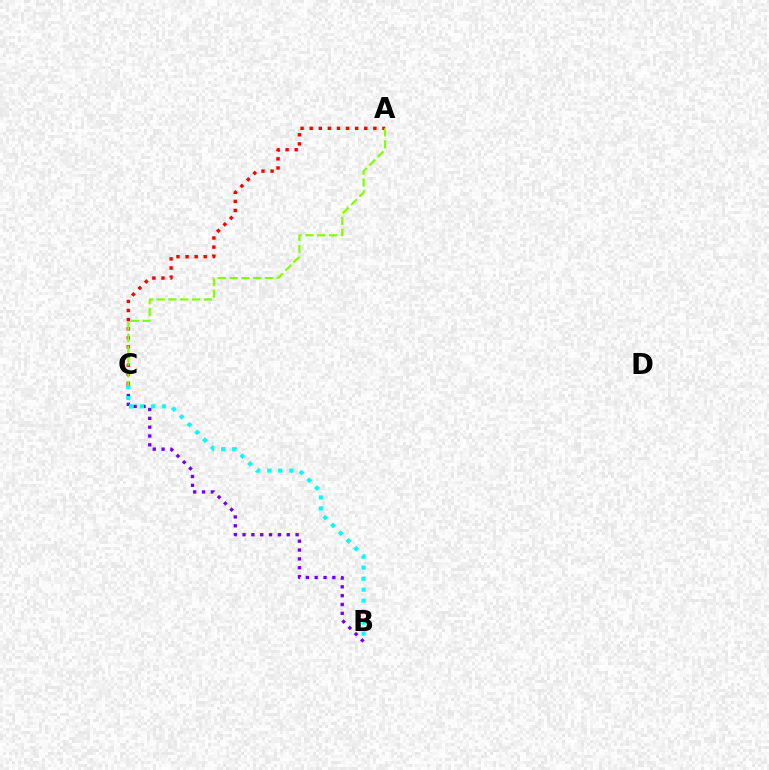{('A', 'C'): [{'color': '#ff0000', 'line_style': 'dotted', 'thickness': 2.47}, {'color': '#84ff00', 'line_style': 'dashed', 'thickness': 1.6}], ('B', 'C'): [{'color': '#7200ff', 'line_style': 'dotted', 'thickness': 2.4}, {'color': '#00fff6', 'line_style': 'dotted', 'thickness': 2.99}]}